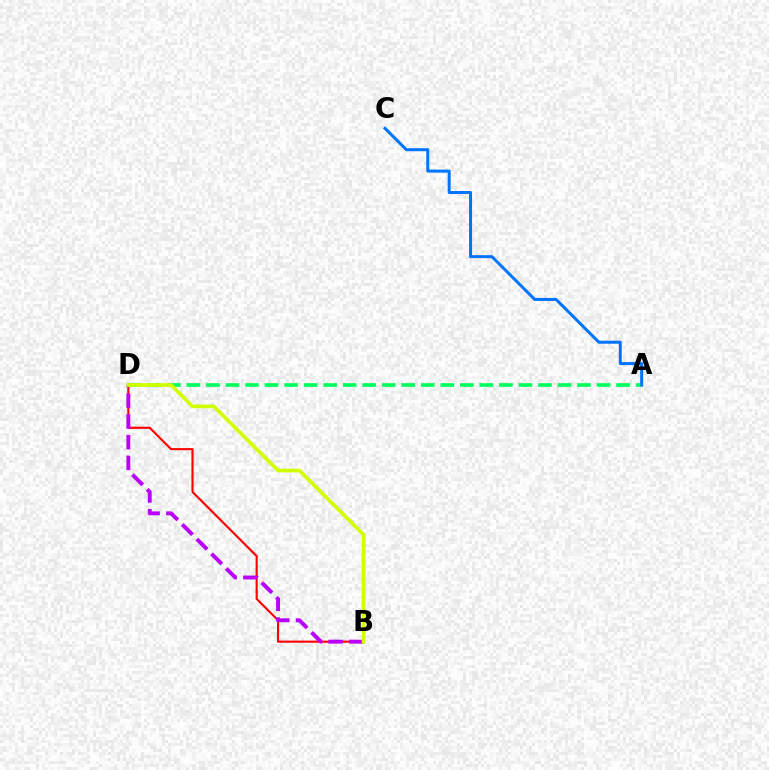{('B', 'D'): [{'color': '#ff0000', 'line_style': 'solid', 'thickness': 1.53}, {'color': '#b900ff', 'line_style': 'dashed', 'thickness': 2.82}, {'color': '#d1ff00', 'line_style': 'solid', 'thickness': 2.66}], ('A', 'D'): [{'color': '#00ff5c', 'line_style': 'dashed', 'thickness': 2.65}], ('A', 'C'): [{'color': '#0074ff', 'line_style': 'solid', 'thickness': 2.16}]}